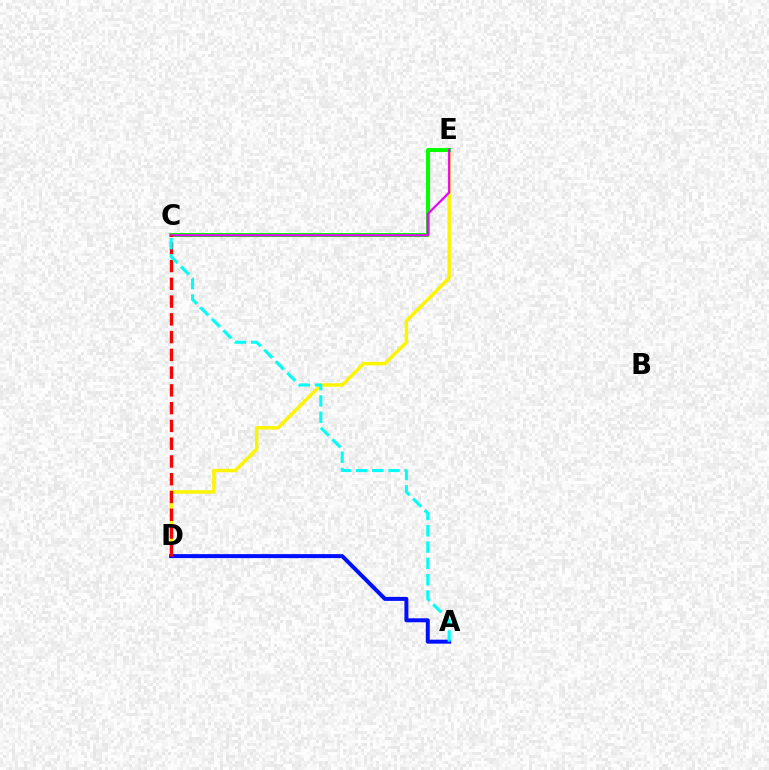{('D', 'E'): [{'color': '#fcf500', 'line_style': 'solid', 'thickness': 2.49}], ('C', 'E'): [{'color': '#08ff00', 'line_style': 'solid', 'thickness': 2.87}, {'color': '#ee00ff', 'line_style': 'solid', 'thickness': 1.57}], ('A', 'D'): [{'color': '#0010ff', 'line_style': 'solid', 'thickness': 2.87}], ('C', 'D'): [{'color': '#ff0000', 'line_style': 'dashed', 'thickness': 2.41}], ('A', 'C'): [{'color': '#00fff6', 'line_style': 'dashed', 'thickness': 2.21}]}